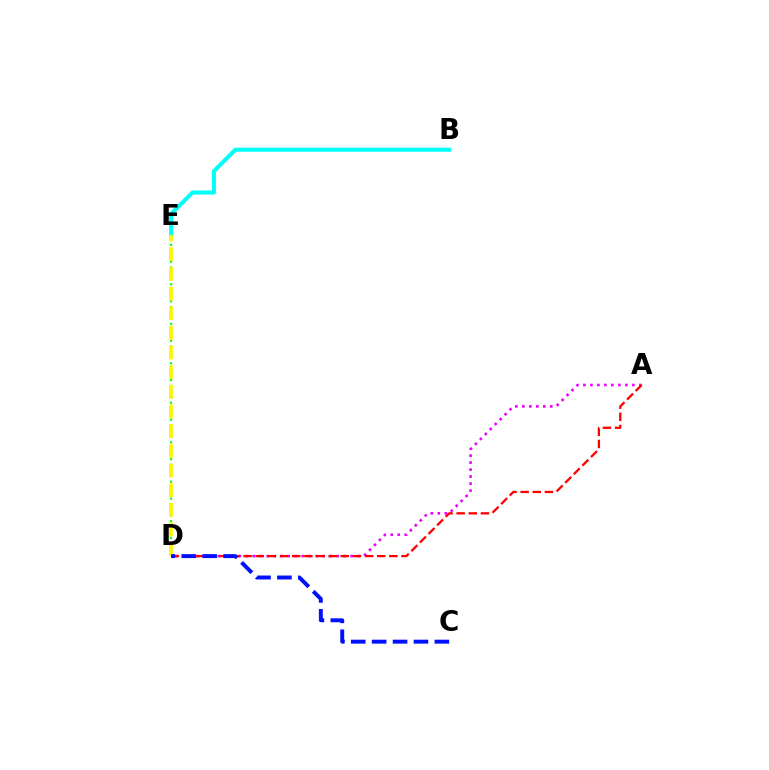{('A', 'D'): [{'color': '#ee00ff', 'line_style': 'dotted', 'thickness': 1.9}, {'color': '#ff0000', 'line_style': 'dashed', 'thickness': 1.65}], ('D', 'E'): [{'color': '#08ff00', 'line_style': 'dotted', 'thickness': 1.53}, {'color': '#fcf500', 'line_style': 'dashed', 'thickness': 2.67}], ('B', 'E'): [{'color': '#00fff6', 'line_style': 'solid', 'thickness': 2.94}], ('C', 'D'): [{'color': '#0010ff', 'line_style': 'dashed', 'thickness': 2.84}]}